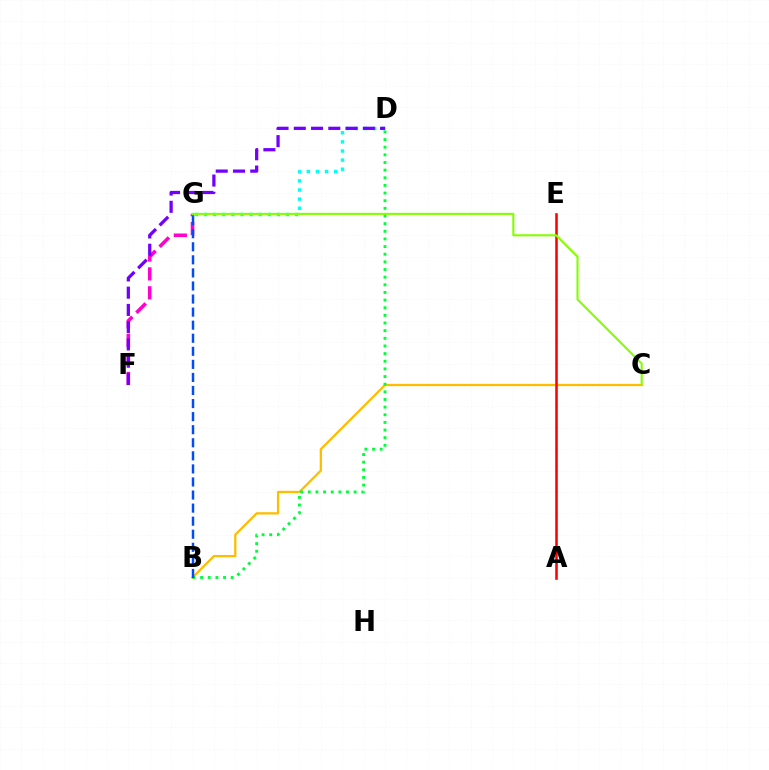{('B', 'C'): [{'color': '#ffbd00', 'line_style': 'solid', 'thickness': 1.65}], ('B', 'D'): [{'color': '#00ff39', 'line_style': 'dotted', 'thickness': 2.08}], ('F', 'G'): [{'color': '#ff00cf', 'line_style': 'dashed', 'thickness': 2.57}], ('D', 'G'): [{'color': '#00fff6', 'line_style': 'dotted', 'thickness': 2.48}], ('A', 'E'): [{'color': '#ff0000', 'line_style': 'solid', 'thickness': 1.84}], ('C', 'G'): [{'color': '#84ff00', 'line_style': 'solid', 'thickness': 1.51}], ('D', 'F'): [{'color': '#7200ff', 'line_style': 'dashed', 'thickness': 2.35}], ('B', 'G'): [{'color': '#004bff', 'line_style': 'dashed', 'thickness': 1.78}]}